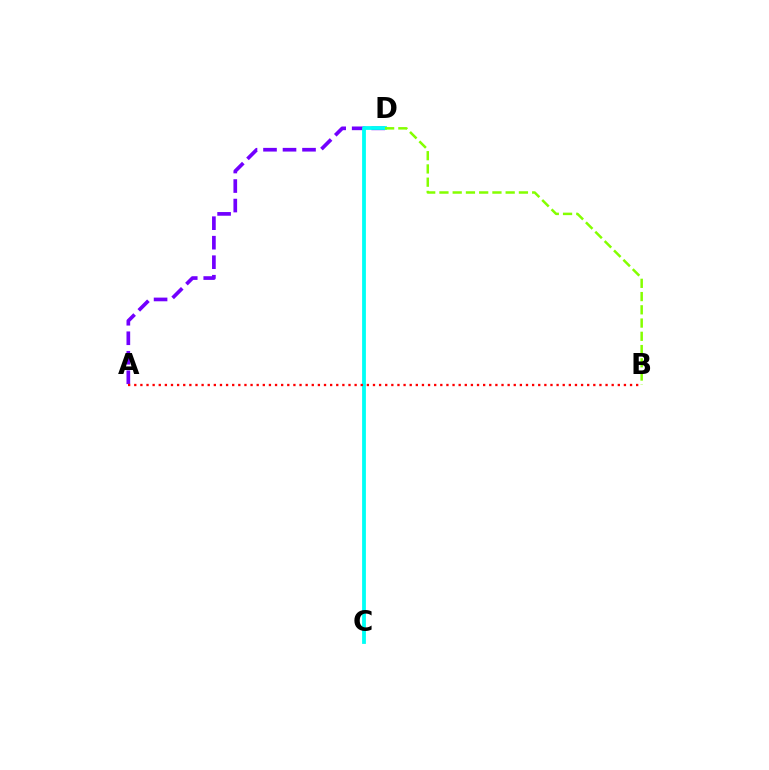{('A', 'D'): [{'color': '#7200ff', 'line_style': 'dashed', 'thickness': 2.65}], ('C', 'D'): [{'color': '#00fff6', 'line_style': 'solid', 'thickness': 2.73}], ('B', 'D'): [{'color': '#84ff00', 'line_style': 'dashed', 'thickness': 1.8}], ('A', 'B'): [{'color': '#ff0000', 'line_style': 'dotted', 'thickness': 1.66}]}